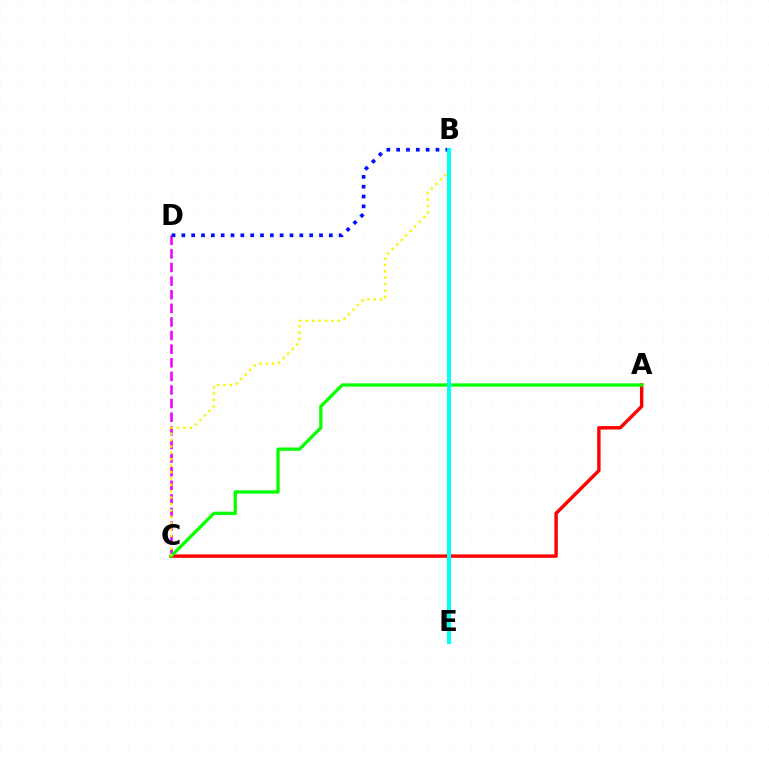{('C', 'D'): [{'color': '#ee00ff', 'line_style': 'dashed', 'thickness': 1.85}], ('B', 'D'): [{'color': '#0010ff', 'line_style': 'dotted', 'thickness': 2.67}], ('A', 'C'): [{'color': '#ff0000', 'line_style': 'solid', 'thickness': 2.46}, {'color': '#08ff00', 'line_style': 'solid', 'thickness': 2.36}], ('B', 'C'): [{'color': '#fcf500', 'line_style': 'dotted', 'thickness': 1.74}], ('B', 'E'): [{'color': '#00fff6', 'line_style': 'solid', 'thickness': 2.87}]}